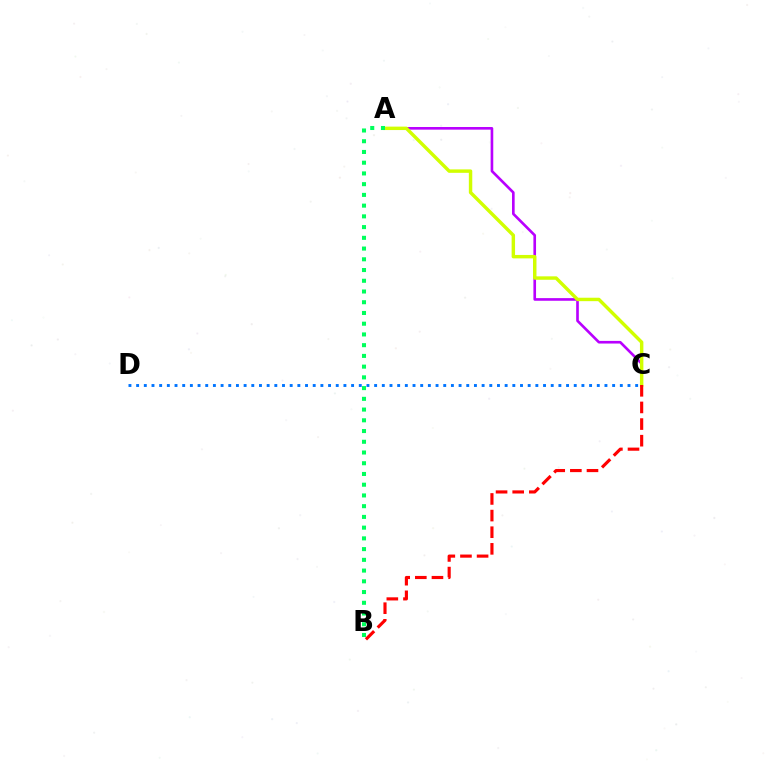{('A', 'C'): [{'color': '#b900ff', 'line_style': 'solid', 'thickness': 1.9}, {'color': '#d1ff00', 'line_style': 'solid', 'thickness': 2.47}], ('B', 'C'): [{'color': '#ff0000', 'line_style': 'dashed', 'thickness': 2.26}], ('A', 'B'): [{'color': '#00ff5c', 'line_style': 'dotted', 'thickness': 2.92}], ('C', 'D'): [{'color': '#0074ff', 'line_style': 'dotted', 'thickness': 2.09}]}